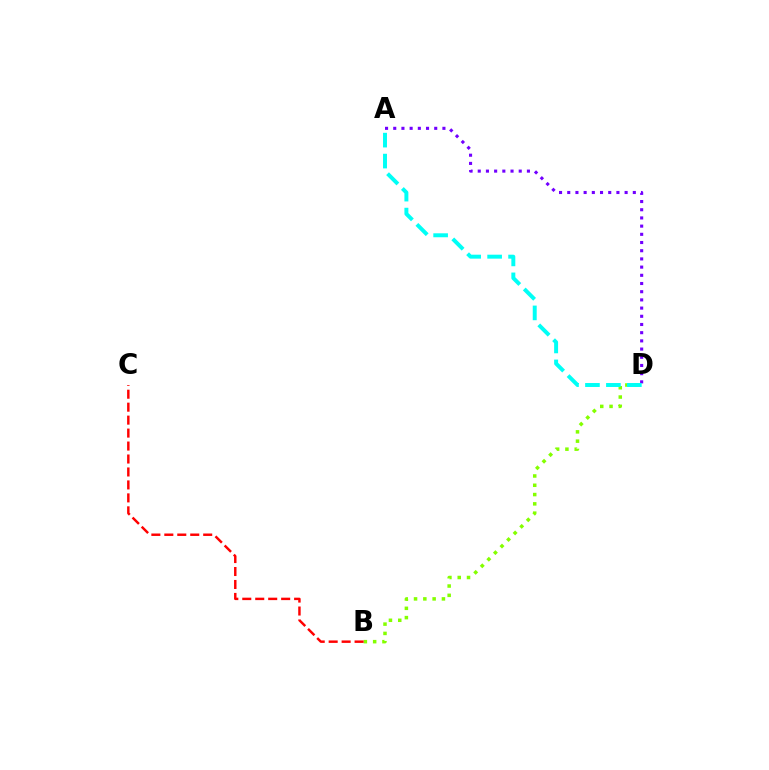{('B', 'D'): [{'color': '#84ff00', 'line_style': 'dotted', 'thickness': 2.53}], ('A', 'D'): [{'color': '#7200ff', 'line_style': 'dotted', 'thickness': 2.23}, {'color': '#00fff6', 'line_style': 'dashed', 'thickness': 2.85}], ('B', 'C'): [{'color': '#ff0000', 'line_style': 'dashed', 'thickness': 1.76}]}